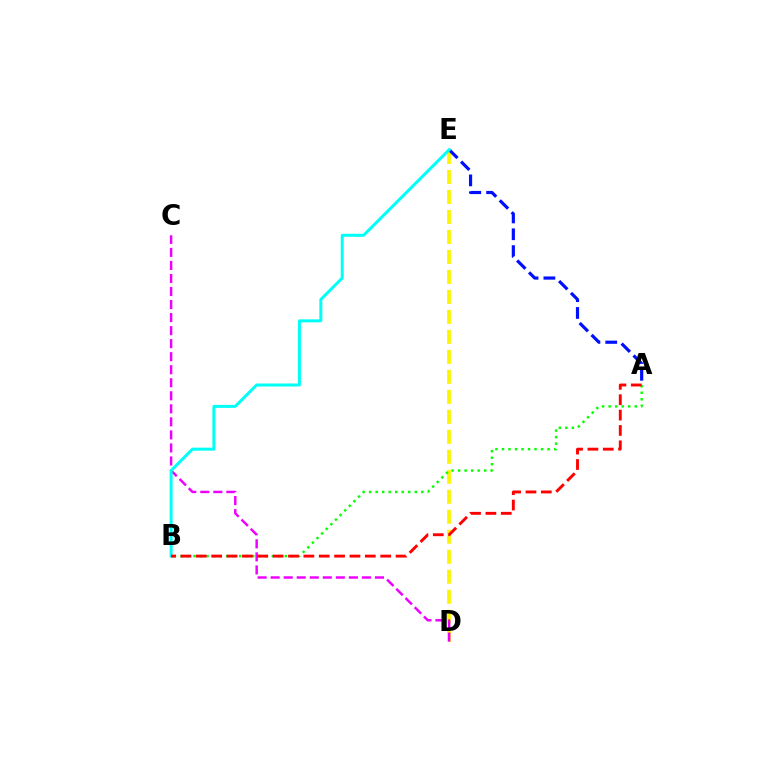{('D', 'E'): [{'color': '#fcf500', 'line_style': 'dashed', 'thickness': 2.72}], ('A', 'E'): [{'color': '#0010ff', 'line_style': 'dashed', 'thickness': 2.29}], ('C', 'D'): [{'color': '#ee00ff', 'line_style': 'dashed', 'thickness': 1.77}], ('B', 'E'): [{'color': '#00fff6', 'line_style': 'solid', 'thickness': 2.16}], ('A', 'B'): [{'color': '#08ff00', 'line_style': 'dotted', 'thickness': 1.77}, {'color': '#ff0000', 'line_style': 'dashed', 'thickness': 2.09}]}